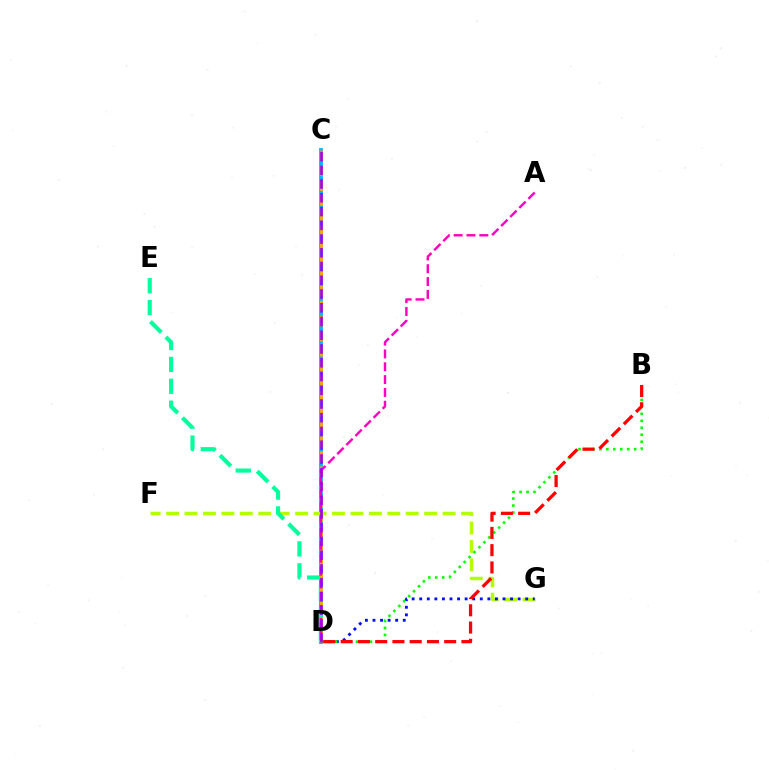{('C', 'D'): [{'color': '#00b5ff', 'line_style': 'solid', 'thickness': 2.75}, {'color': '#ffa500', 'line_style': 'dashed', 'thickness': 2.04}, {'color': '#9b00ff', 'line_style': 'dashed', 'thickness': 1.87}], ('F', 'G'): [{'color': '#b3ff00', 'line_style': 'dashed', 'thickness': 2.5}], ('D', 'G'): [{'color': '#0010ff', 'line_style': 'dotted', 'thickness': 2.06}], ('B', 'D'): [{'color': '#08ff00', 'line_style': 'dotted', 'thickness': 1.89}, {'color': '#ff0000', 'line_style': 'dashed', 'thickness': 2.34}], ('D', 'E'): [{'color': '#00ff9d', 'line_style': 'dashed', 'thickness': 2.97}], ('A', 'D'): [{'color': '#ff00bd', 'line_style': 'dashed', 'thickness': 1.74}]}